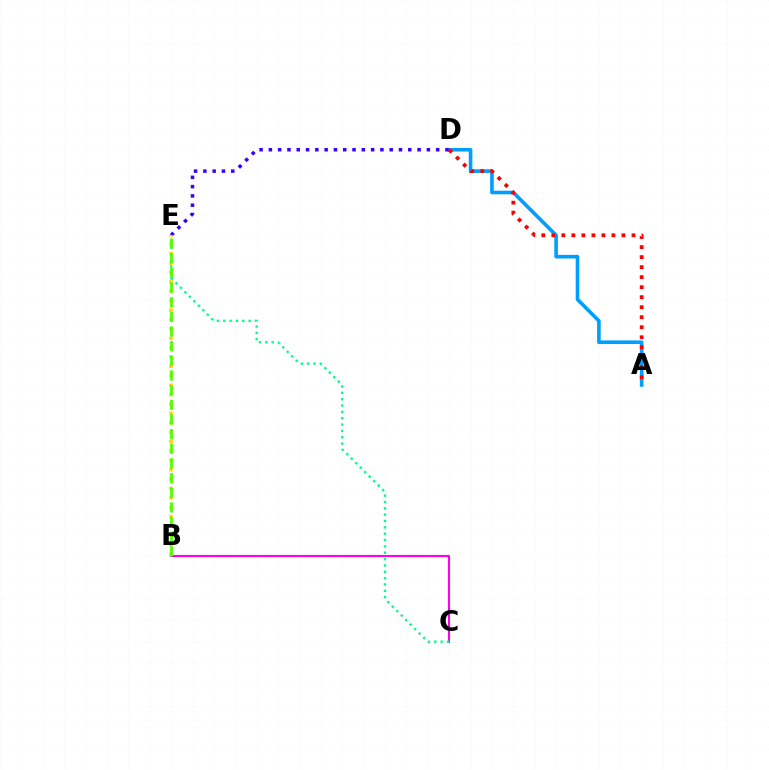{('A', 'D'): [{'color': '#009eff', 'line_style': 'solid', 'thickness': 2.59}, {'color': '#ff0000', 'line_style': 'dotted', 'thickness': 2.72}], ('B', 'C'): [{'color': '#ff00ed', 'line_style': 'solid', 'thickness': 1.54}], ('C', 'E'): [{'color': '#00ff86', 'line_style': 'dotted', 'thickness': 1.72}], ('D', 'E'): [{'color': '#3700ff', 'line_style': 'dotted', 'thickness': 2.53}], ('B', 'E'): [{'color': '#ffd500', 'line_style': 'dotted', 'thickness': 2.55}, {'color': '#4fff00', 'line_style': 'dashed', 'thickness': 1.99}]}